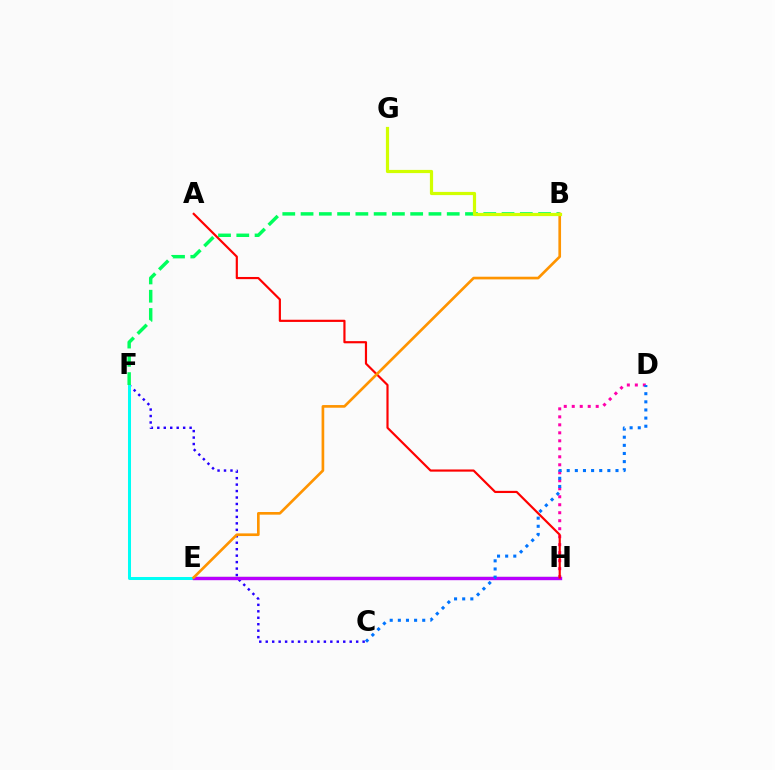{('D', 'H'): [{'color': '#ff00ac', 'line_style': 'dotted', 'thickness': 2.17}], ('C', 'F'): [{'color': '#2500ff', 'line_style': 'dotted', 'thickness': 1.76}], ('E', 'F'): [{'color': '#00fff6', 'line_style': 'solid', 'thickness': 2.17}], ('E', 'H'): [{'color': '#3dff00', 'line_style': 'solid', 'thickness': 1.58}, {'color': '#b900ff', 'line_style': 'solid', 'thickness': 2.44}], ('B', 'F'): [{'color': '#00ff5c', 'line_style': 'dashed', 'thickness': 2.48}], ('A', 'H'): [{'color': '#ff0000', 'line_style': 'solid', 'thickness': 1.57}], ('C', 'D'): [{'color': '#0074ff', 'line_style': 'dotted', 'thickness': 2.21}], ('B', 'E'): [{'color': '#ff9400', 'line_style': 'solid', 'thickness': 1.92}], ('B', 'G'): [{'color': '#d1ff00', 'line_style': 'solid', 'thickness': 2.3}]}